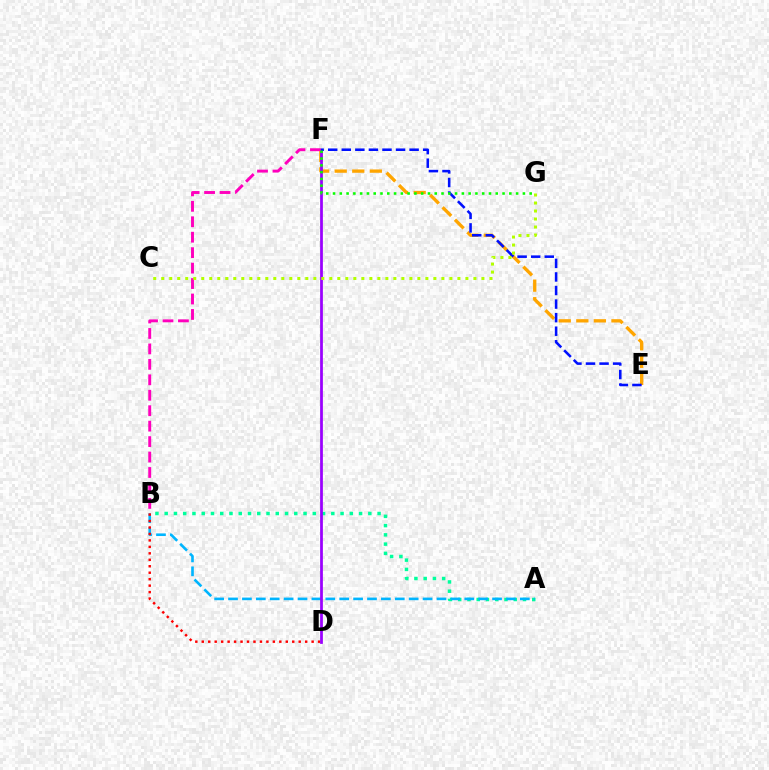{('E', 'F'): [{'color': '#ffa500', 'line_style': 'dashed', 'thickness': 2.39}, {'color': '#0010ff', 'line_style': 'dashed', 'thickness': 1.84}], ('A', 'B'): [{'color': '#00ff9d', 'line_style': 'dotted', 'thickness': 2.51}, {'color': '#00b5ff', 'line_style': 'dashed', 'thickness': 1.89}], ('B', 'D'): [{'color': '#ff0000', 'line_style': 'dotted', 'thickness': 1.76}], ('D', 'F'): [{'color': '#9b00ff', 'line_style': 'solid', 'thickness': 1.99}], ('B', 'F'): [{'color': '#ff00bd', 'line_style': 'dashed', 'thickness': 2.1}], ('F', 'G'): [{'color': '#08ff00', 'line_style': 'dotted', 'thickness': 1.84}], ('C', 'G'): [{'color': '#b3ff00', 'line_style': 'dotted', 'thickness': 2.17}]}